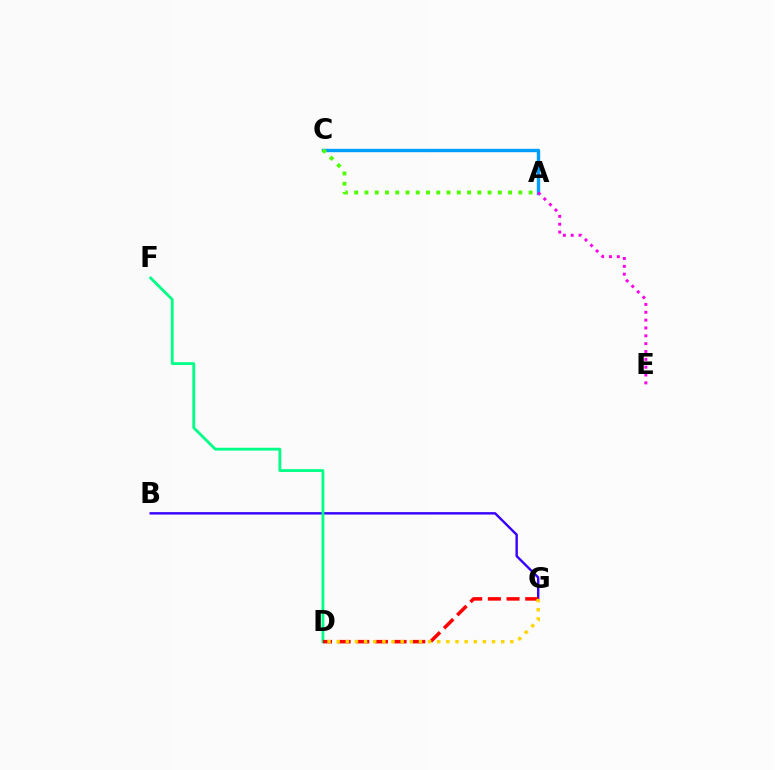{('A', 'C'): [{'color': '#009eff', 'line_style': 'solid', 'thickness': 2.43}, {'color': '#4fff00', 'line_style': 'dotted', 'thickness': 2.79}], ('A', 'E'): [{'color': '#ff00ed', 'line_style': 'dotted', 'thickness': 2.13}], ('B', 'G'): [{'color': '#3700ff', 'line_style': 'solid', 'thickness': 1.72}], ('D', 'F'): [{'color': '#00ff86', 'line_style': 'solid', 'thickness': 2.04}], ('D', 'G'): [{'color': '#ff0000', 'line_style': 'dashed', 'thickness': 2.53}, {'color': '#ffd500', 'line_style': 'dotted', 'thickness': 2.48}]}